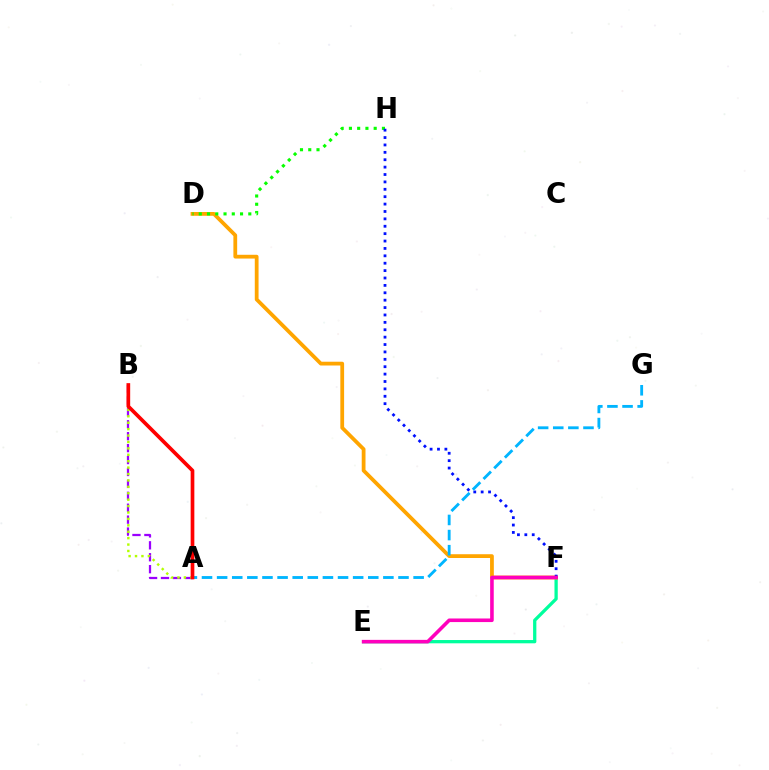{('E', 'F'): [{'color': '#00ff9d', 'line_style': 'solid', 'thickness': 2.36}, {'color': '#ff00bd', 'line_style': 'solid', 'thickness': 2.58}], ('D', 'F'): [{'color': '#ffa500', 'line_style': 'solid', 'thickness': 2.72}], ('D', 'H'): [{'color': '#08ff00', 'line_style': 'dotted', 'thickness': 2.24}], ('A', 'B'): [{'color': '#9b00ff', 'line_style': 'dashed', 'thickness': 1.62}, {'color': '#b3ff00', 'line_style': 'dotted', 'thickness': 1.74}, {'color': '#ff0000', 'line_style': 'solid', 'thickness': 2.65}], ('F', 'H'): [{'color': '#0010ff', 'line_style': 'dotted', 'thickness': 2.01}], ('A', 'G'): [{'color': '#00b5ff', 'line_style': 'dashed', 'thickness': 2.05}]}